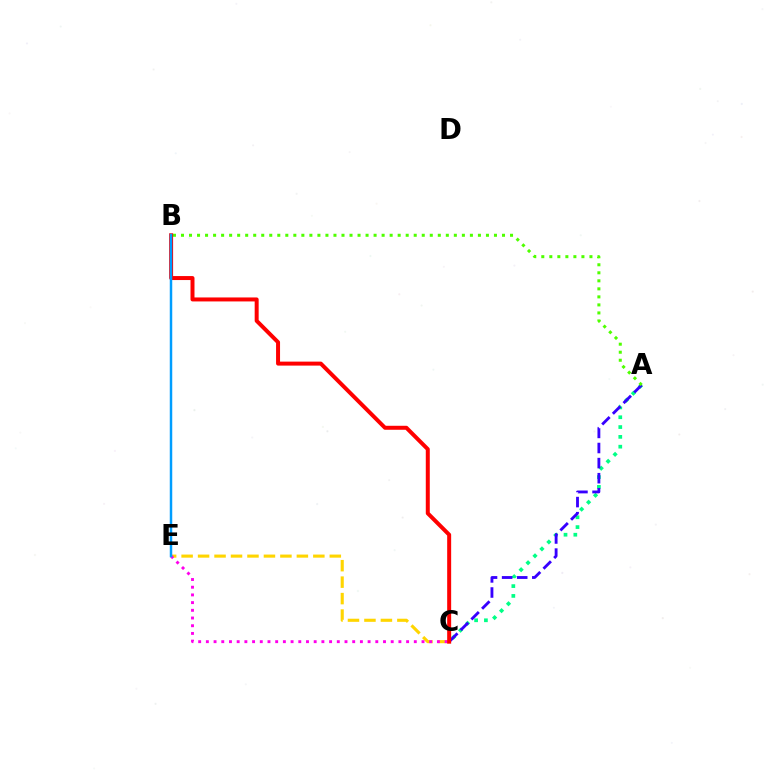{('C', 'E'): [{'color': '#ffd500', 'line_style': 'dashed', 'thickness': 2.24}, {'color': '#ff00ed', 'line_style': 'dotted', 'thickness': 2.09}], ('A', 'C'): [{'color': '#00ff86', 'line_style': 'dotted', 'thickness': 2.67}, {'color': '#3700ff', 'line_style': 'dashed', 'thickness': 2.05}], ('A', 'B'): [{'color': '#4fff00', 'line_style': 'dotted', 'thickness': 2.18}], ('B', 'C'): [{'color': '#ff0000', 'line_style': 'solid', 'thickness': 2.87}], ('B', 'E'): [{'color': '#009eff', 'line_style': 'solid', 'thickness': 1.79}]}